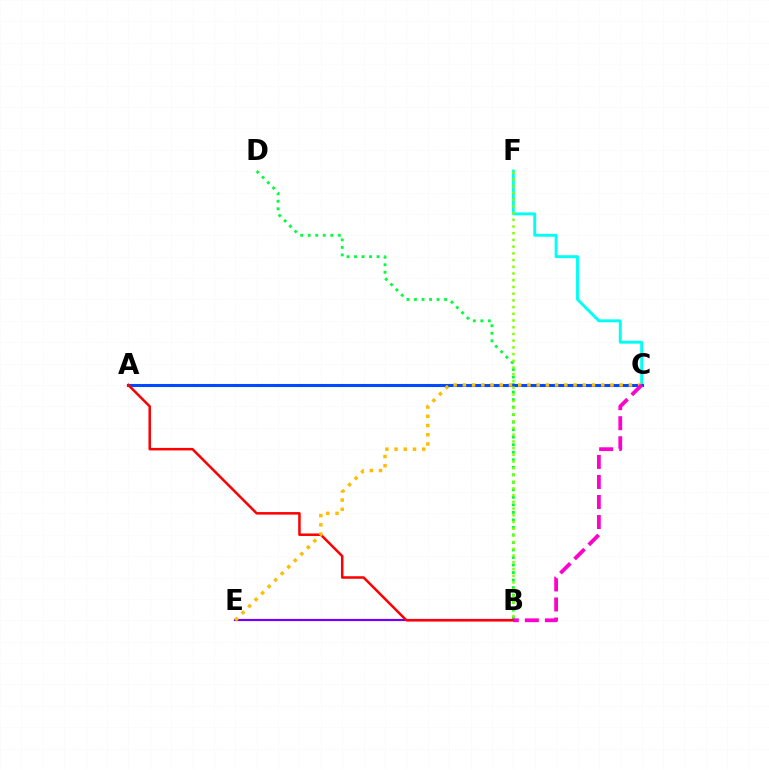{('C', 'F'): [{'color': '#00fff6', 'line_style': 'solid', 'thickness': 2.11}], ('B', 'D'): [{'color': '#00ff39', 'line_style': 'dotted', 'thickness': 2.04}], ('A', 'C'): [{'color': '#004bff', 'line_style': 'solid', 'thickness': 2.21}], ('B', 'E'): [{'color': '#7200ff', 'line_style': 'solid', 'thickness': 1.58}], ('A', 'B'): [{'color': '#ff0000', 'line_style': 'solid', 'thickness': 1.81}], ('C', 'E'): [{'color': '#ffbd00', 'line_style': 'dotted', 'thickness': 2.51}], ('B', 'F'): [{'color': '#84ff00', 'line_style': 'dotted', 'thickness': 1.82}], ('B', 'C'): [{'color': '#ff00cf', 'line_style': 'dashed', 'thickness': 2.72}]}